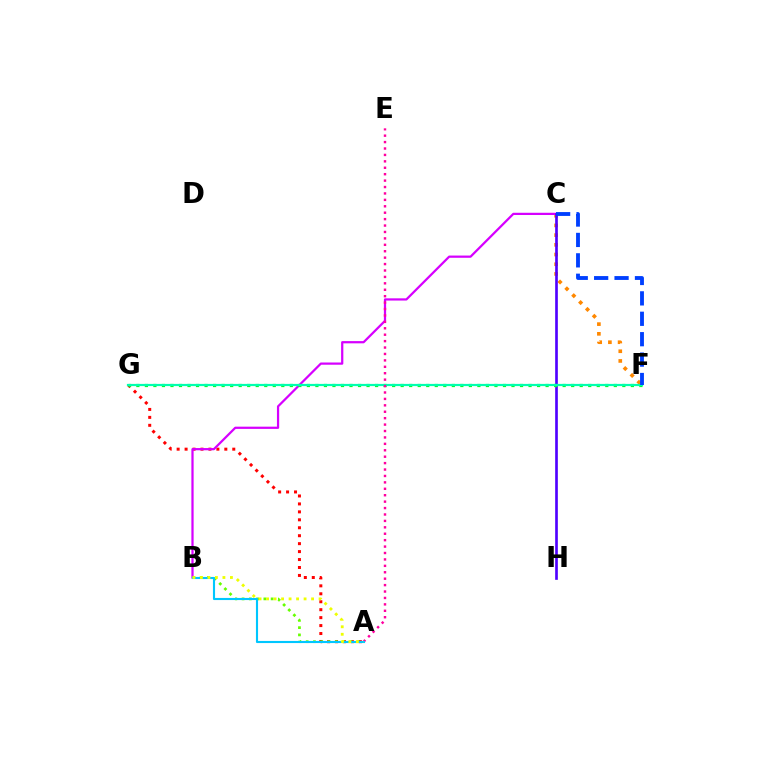{('C', 'F'): [{'color': '#ff8800', 'line_style': 'dotted', 'thickness': 2.64}, {'color': '#003fff', 'line_style': 'dashed', 'thickness': 2.77}], ('A', 'G'): [{'color': '#ff0000', 'line_style': 'dotted', 'thickness': 2.16}], ('B', 'C'): [{'color': '#d600ff', 'line_style': 'solid', 'thickness': 1.61}], ('C', 'H'): [{'color': '#4f00ff', 'line_style': 'solid', 'thickness': 1.92}], ('F', 'G'): [{'color': '#00ff27', 'line_style': 'dotted', 'thickness': 2.32}, {'color': '#00ffaf', 'line_style': 'solid', 'thickness': 1.58}], ('A', 'B'): [{'color': '#66ff00', 'line_style': 'dotted', 'thickness': 1.97}, {'color': '#00c7ff', 'line_style': 'solid', 'thickness': 1.52}, {'color': '#eeff00', 'line_style': 'dotted', 'thickness': 2.04}], ('A', 'E'): [{'color': '#ff00a0', 'line_style': 'dotted', 'thickness': 1.74}]}